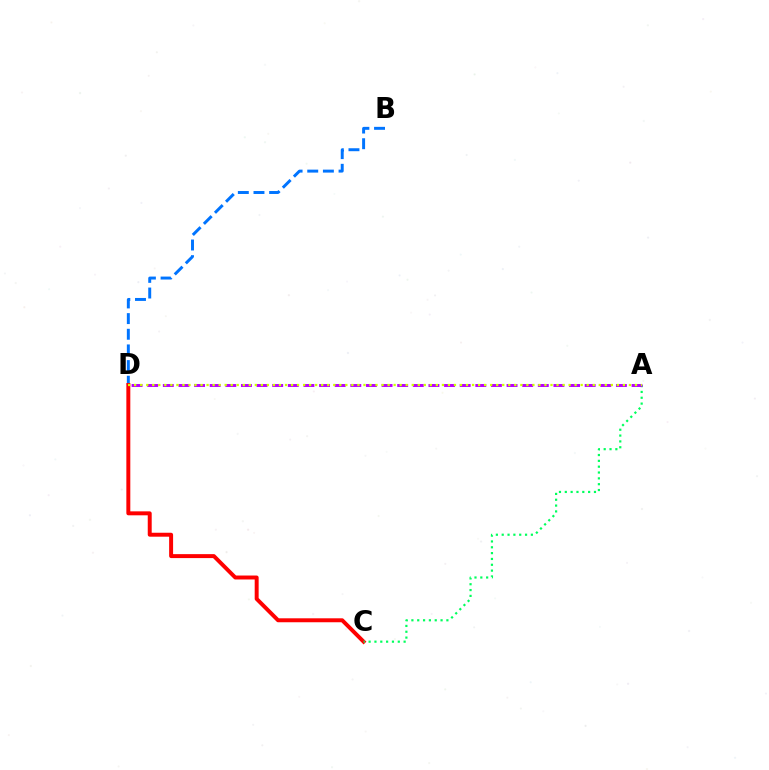{('B', 'D'): [{'color': '#0074ff', 'line_style': 'dashed', 'thickness': 2.13}], ('C', 'D'): [{'color': '#ff0000', 'line_style': 'solid', 'thickness': 2.85}], ('A', 'C'): [{'color': '#00ff5c', 'line_style': 'dotted', 'thickness': 1.58}], ('A', 'D'): [{'color': '#b900ff', 'line_style': 'dashed', 'thickness': 2.12}, {'color': '#d1ff00', 'line_style': 'dotted', 'thickness': 1.64}]}